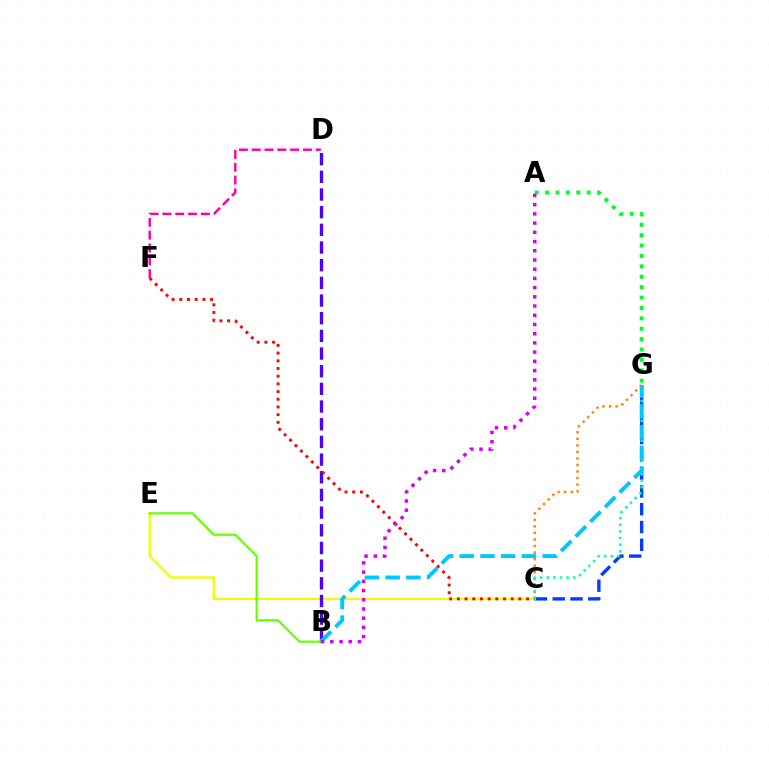{('C', 'G'): [{'color': '#003fff', 'line_style': 'dashed', 'thickness': 2.42}, {'color': '#ff8800', 'line_style': 'dotted', 'thickness': 1.78}, {'color': '#00ffaf', 'line_style': 'dotted', 'thickness': 1.8}], ('A', 'G'): [{'color': '#00ff27', 'line_style': 'dotted', 'thickness': 2.82}], ('C', 'E'): [{'color': '#eeff00', 'line_style': 'solid', 'thickness': 1.7}], ('B', 'D'): [{'color': '#4f00ff', 'line_style': 'dashed', 'thickness': 2.4}], ('C', 'F'): [{'color': '#ff0000', 'line_style': 'dotted', 'thickness': 2.09}], ('B', 'G'): [{'color': '#00c7ff', 'line_style': 'dashed', 'thickness': 2.82}], ('B', 'E'): [{'color': '#66ff00', 'line_style': 'solid', 'thickness': 1.57}], ('A', 'B'): [{'color': '#d600ff', 'line_style': 'dotted', 'thickness': 2.5}], ('D', 'F'): [{'color': '#ff00a0', 'line_style': 'dashed', 'thickness': 1.74}]}